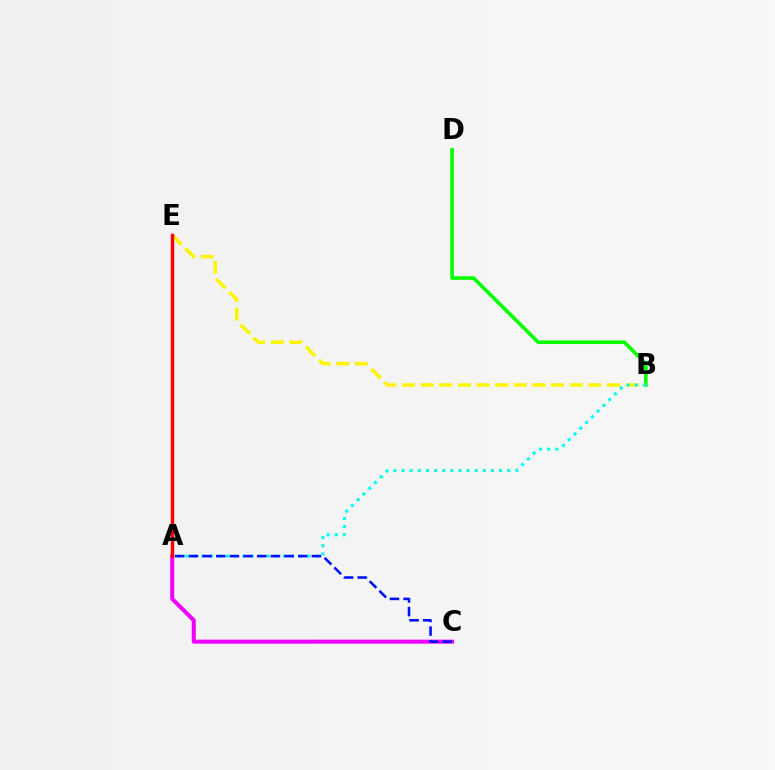{('A', 'C'): [{'color': '#ee00ff', 'line_style': 'solid', 'thickness': 2.89}, {'color': '#0010ff', 'line_style': 'dashed', 'thickness': 1.86}], ('B', 'D'): [{'color': '#08ff00', 'line_style': 'solid', 'thickness': 2.62}], ('B', 'E'): [{'color': '#fcf500', 'line_style': 'dashed', 'thickness': 2.53}], ('A', 'B'): [{'color': '#00fff6', 'line_style': 'dotted', 'thickness': 2.21}], ('A', 'E'): [{'color': '#ff0000', 'line_style': 'solid', 'thickness': 2.49}]}